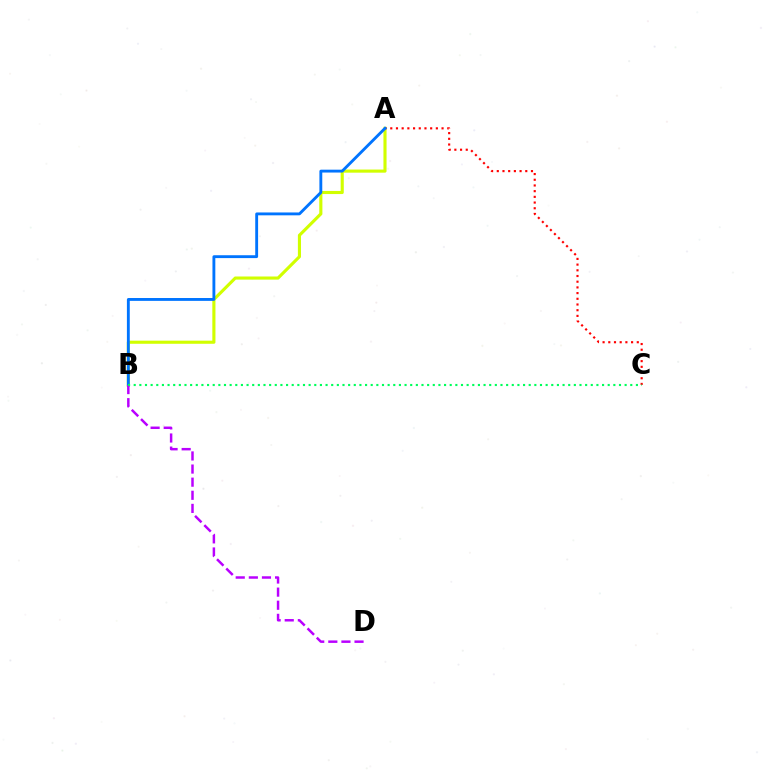{('A', 'B'): [{'color': '#d1ff00', 'line_style': 'solid', 'thickness': 2.25}, {'color': '#0074ff', 'line_style': 'solid', 'thickness': 2.06}], ('A', 'C'): [{'color': '#ff0000', 'line_style': 'dotted', 'thickness': 1.55}], ('B', 'D'): [{'color': '#b900ff', 'line_style': 'dashed', 'thickness': 1.78}], ('B', 'C'): [{'color': '#00ff5c', 'line_style': 'dotted', 'thickness': 1.53}]}